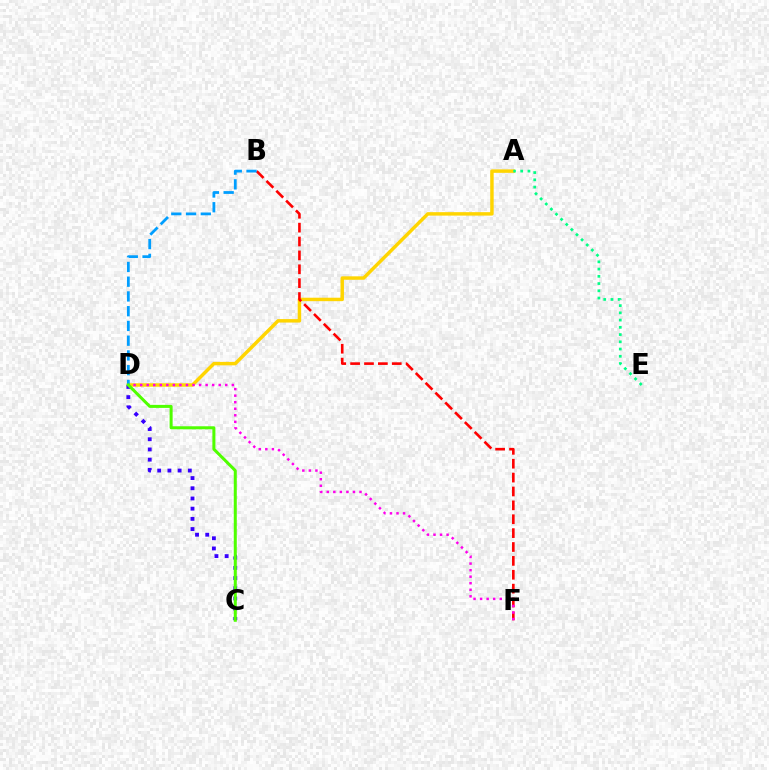{('A', 'D'): [{'color': '#ffd500', 'line_style': 'solid', 'thickness': 2.49}], ('B', 'F'): [{'color': '#ff0000', 'line_style': 'dashed', 'thickness': 1.89}], ('A', 'E'): [{'color': '#00ff86', 'line_style': 'dotted', 'thickness': 1.97}], ('D', 'F'): [{'color': '#ff00ed', 'line_style': 'dotted', 'thickness': 1.78}], ('B', 'D'): [{'color': '#009eff', 'line_style': 'dashed', 'thickness': 2.0}], ('C', 'D'): [{'color': '#3700ff', 'line_style': 'dotted', 'thickness': 2.77}, {'color': '#4fff00', 'line_style': 'solid', 'thickness': 2.17}]}